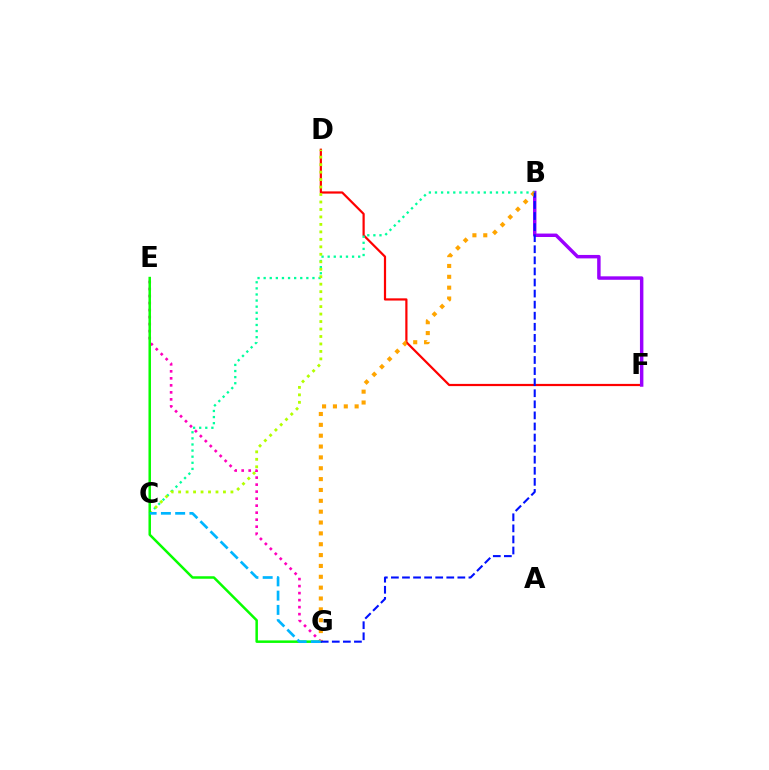{('D', 'F'): [{'color': '#ff0000', 'line_style': 'solid', 'thickness': 1.59}], ('E', 'G'): [{'color': '#ff00bd', 'line_style': 'dotted', 'thickness': 1.91}, {'color': '#08ff00', 'line_style': 'solid', 'thickness': 1.8}], ('B', 'F'): [{'color': '#9b00ff', 'line_style': 'solid', 'thickness': 2.48}], ('B', 'C'): [{'color': '#00ff9d', 'line_style': 'dotted', 'thickness': 1.66}], ('C', 'D'): [{'color': '#b3ff00', 'line_style': 'dotted', 'thickness': 2.03}], ('B', 'G'): [{'color': '#ffa500', 'line_style': 'dotted', 'thickness': 2.95}, {'color': '#0010ff', 'line_style': 'dashed', 'thickness': 1.5}], ('C', 'G'): [{'color': '#00b5ff', 'line_style': 'dashed', 'thickness': 1.94}]}